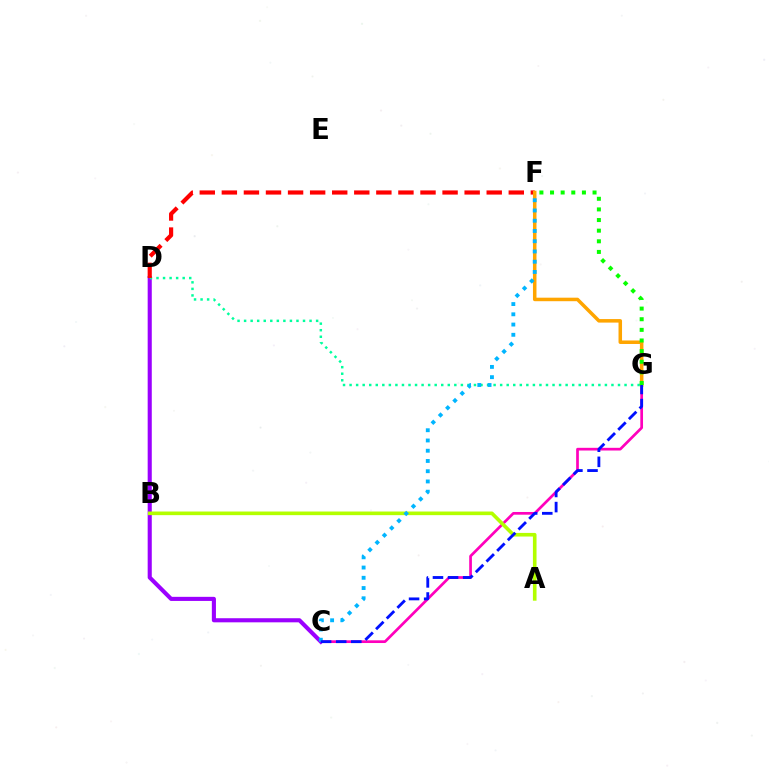{('C', 'G'): [{'color': '#ff00bd', 'line_style': 'solid', 'thickness': 1.95}, {'color': '#0010ff', 'line_style': 'dashed', 'thickness': 2.05}], ('C', 'D'): [{'color': '#9b00ff', 'line_style': 'solid', 'thickness': 2.95}], ('D', 'G'): [{'color': '#00ff9d', 'line_style': 'dotted', 'thickness': 1.78}], ('D', 'F'): [{'color': '#ff0000', 'line_style': 'dashed', 'thickness': 3.0}], ('F', 'G'): [{'color': '#ffa500', 'line_style': 'solid', 'thickness': 2.53}, {'color': '#08ff00', 'line_style': 'dotted', 'thickness': 2.89}], ('A', 'B'): [{'color': '#b3ff00', 'line_style': 'solid', 'thickness': 2.61}], ('C', 'F'): [{'color': '#00b5ff', 'line_style': 'dotted', 'thickness': 2.78}]}